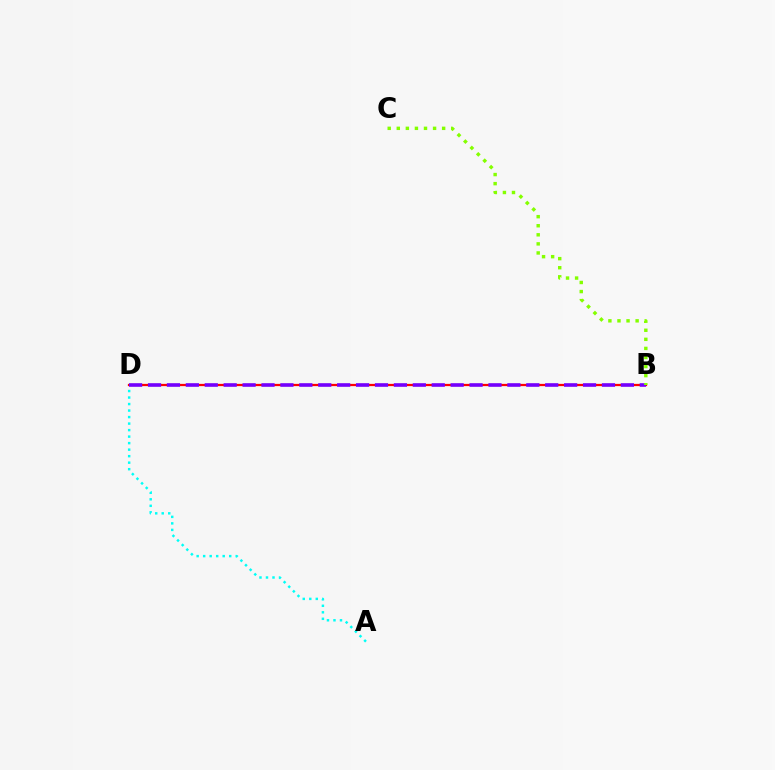{('A', 'D'): [{'color': '#00fff6', 'line_style': 'dotted', 'thickness': 1.77}], ('B', 'D'): [{'color': '#ff0000', 'line_style': 'solid', 'thickness': 1.62}, {'color': '#7200ff', 'line_style': 'dashed', 'thickness': 2.57}], ('B', 'C'): [{'color': '#84ff00', 'line_style': 'dotted', 'thickness': 2.47}]}